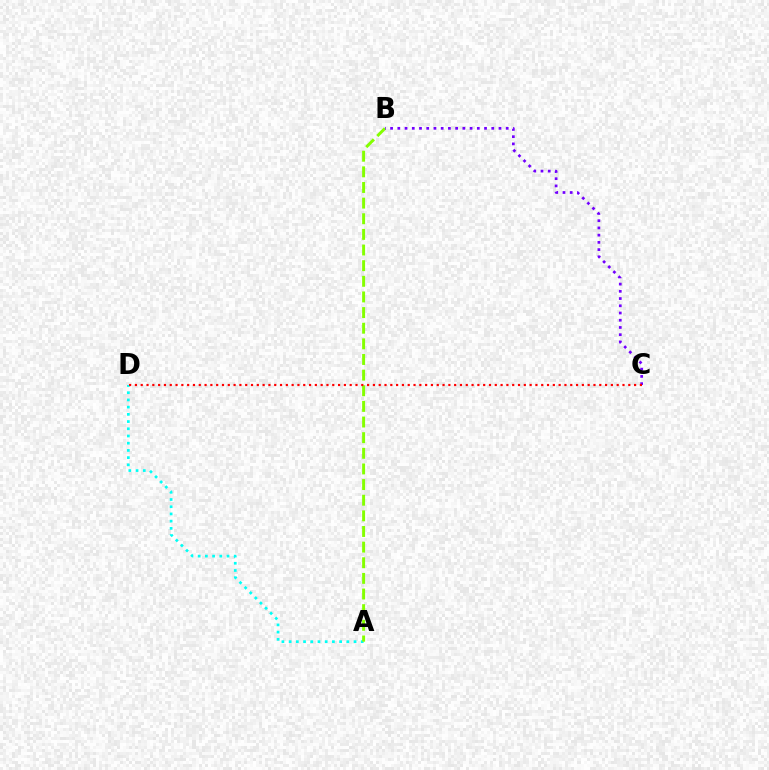{('A', 'D'): [{'color': '#00fff6', 'line_style': 'dotted', 'thickness': 1.96}], ('A', 'B'): [{'color': '#84ff00', 'line_style': 'dashed', 'thickness': 2.12}], ('B', 'C'): [{'color': '#7200ff', 'line_style': 'dotted', 'thickness': 1.96}], ('C', 'D'): [{'color': '#ff0000', 'line_style': 'dotted', 'thickness': 1.58}]}